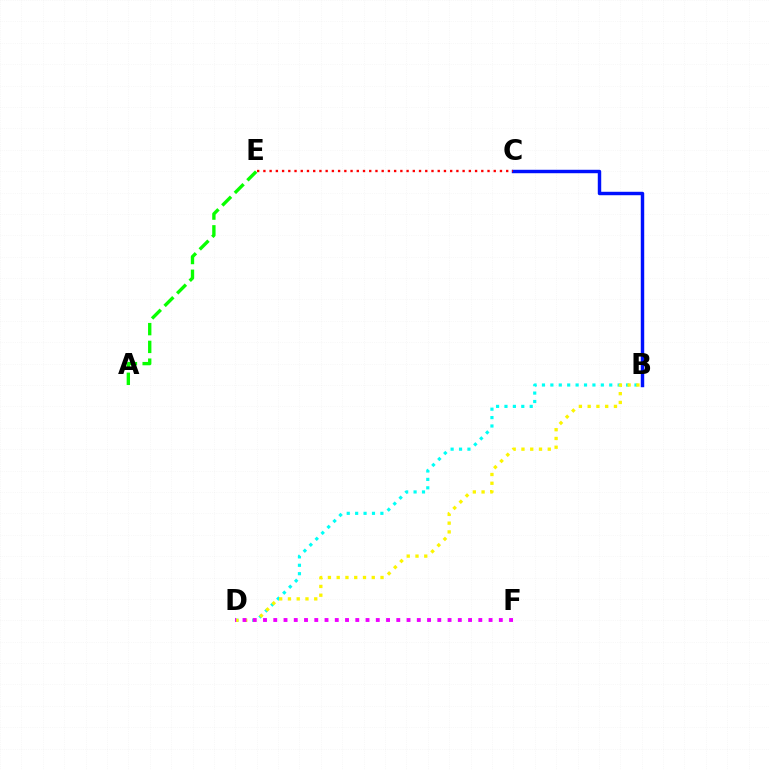{('B', 'D'): [{'color': '#00fff6', 'line_style': 'dotted', 'thickness': 2.29}, {'color': '#fcf500', 'line_style': 'dotted', 'thickness': 2.38}], ('A', 'E'): [{'color': '#08ff00', 'line_style': 'dashed', 'thickness': 2.41}], ('B', 'C'): [{'color': '#0010ff', 'line_style': 'solid', 'thickness': 2.47}], ('D', 'F'): [{'color': '#ee00ff', 'line_style': 'dotted', 'thickness': 2.79}], ('C', 'E'): [{'color': '#ff0000', 'line_style': 'dotted', 'thickness': 1.69}]}